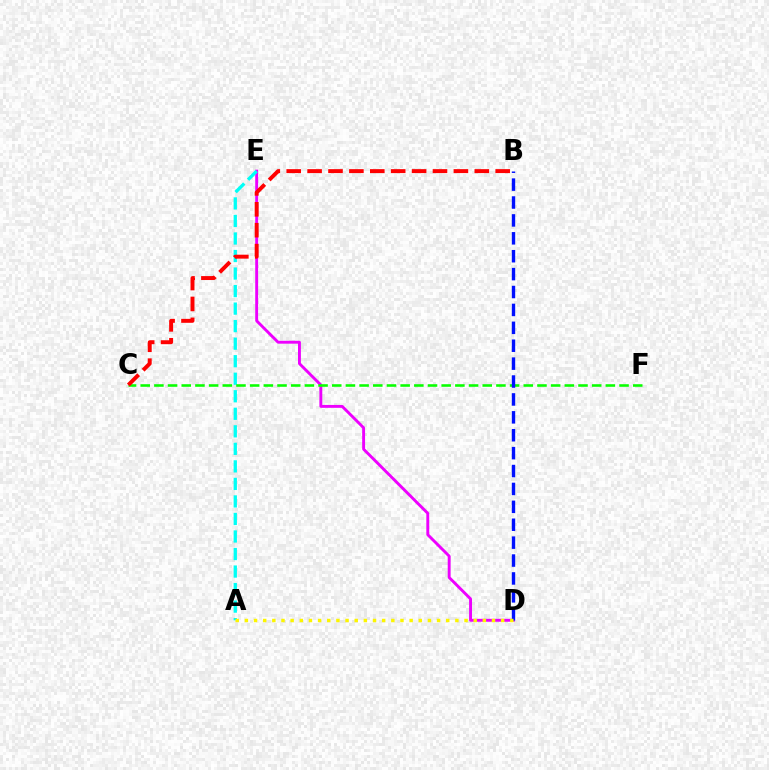{('D', 'E'): [{'color': '#ee00ff', 'line_style': 'solid', 'thickness': 2.09}], ('A', 'E'): [{'color': '#00fff6', 'line_style': 'dashed', 'thickness': 2.38}], ('C', 'F'): [{'color': '#08ff00', 'line_style': 'dashed', 'thickness': 1.86}], ('B', 'D'): [{'color': '#0010ff', 'line_style': 'dashed', 'thickness': 2.43}], ('B', 'C'): [{'color': '#ff0000', 'line_style': 'dashed', 'thickness': 2.84}], ('A', 'D'): [{'color': '#fcf500', 'line_style': 'dotted', 'thickness': 2.49}]}